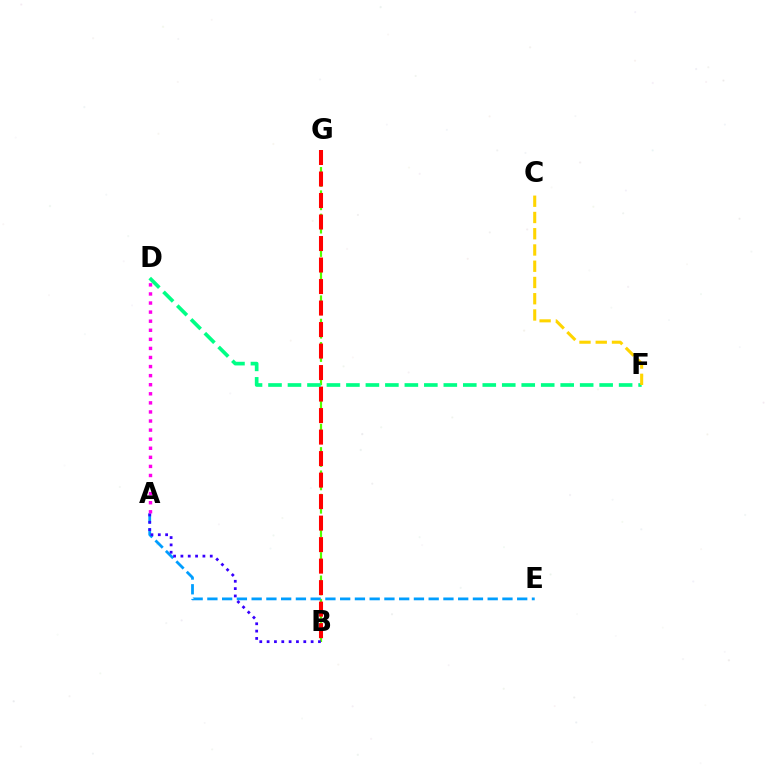{('B', 'G'): [{'color': '#4fff00', 'line_style': 'dashed', 'thickness': 1.59}, {'color': '#ff0000', 'line_style': 'dashed', 'thickness': 2.92}], ('A', 'E'): [{'color': '#009eff', 'line_style': 'dashed', 'thickness': 2.0}], ('D', 'F'): [{'color': '#00ff86', 'line_style': 'dashed', 'thickness': 2.65}], ('A', 'B'): [{'color': '#3700ff', 'line_style': 'dotted', 'thickness': 1.99}], ('C', 'F'): [{'color': '#ffd500', 'line_style': 'dashed', 'thickness': 2.21}], ('A', 'D'): [{'color': '#ff00ed', 'line_style': 'dotted', 'thickness': 2.47}]}